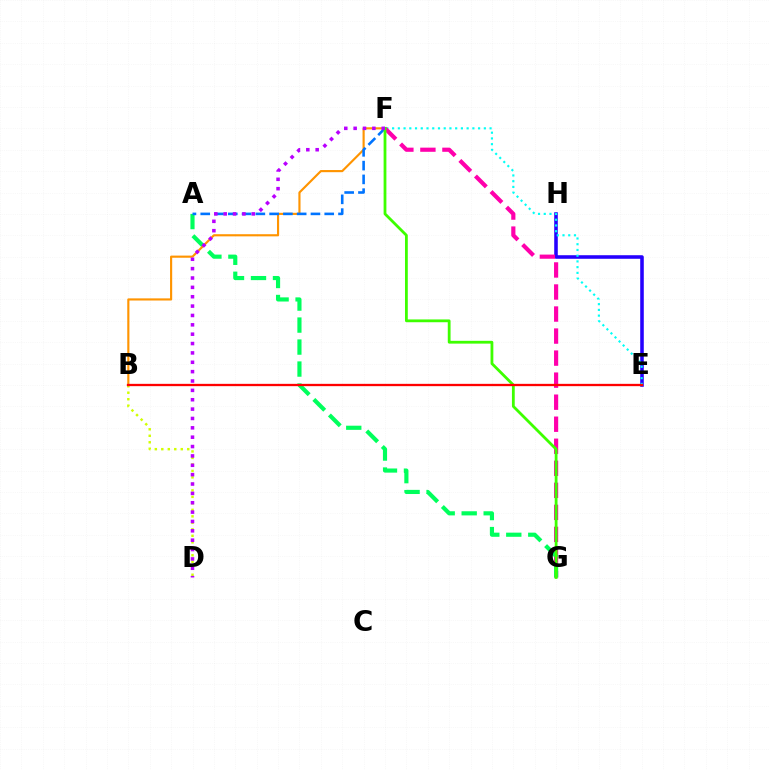{('E', 'H'): [{'color': '#2500ff', 'line_style': 'solid', 'thickness': 2.56}], ('E', 'F'): [{'color': '#00fff6', 'line_style': 'dotted', 'thickness': 1.56}], ('F', 'G'): [{'color': '#ff00ac', 'line_style': 'dashed', 'thickness': 2.99}, {'color': '#3dff00', 'line_style': 'solid', 'thickness': 2.01}], ('B', 'D'): [{'color': '#d1ff00', 'line_style': 'dotted', 'thickness': 1.76}], ('A', 'G'): [{'color': '#00ff5c', 'line_style': 'dashed', 'thickness': 2.99}], ('B', 'F'): [{'color': '#ff9400', 'line_style': 'solid', 'thickness': 1.54}], ('A', 'F'): [{'color': '#0074ff', 'line_style': 'dashed', 'thickness': 1.87}], ('D', 'F'): [{'color': '#b900ff', 'line_style': 'dotted', 'thickness': 2.54}], ('B', 'E'): [{'color': '#ff0000', 'line_style': 'solid', 'thickness': 1.66}]}